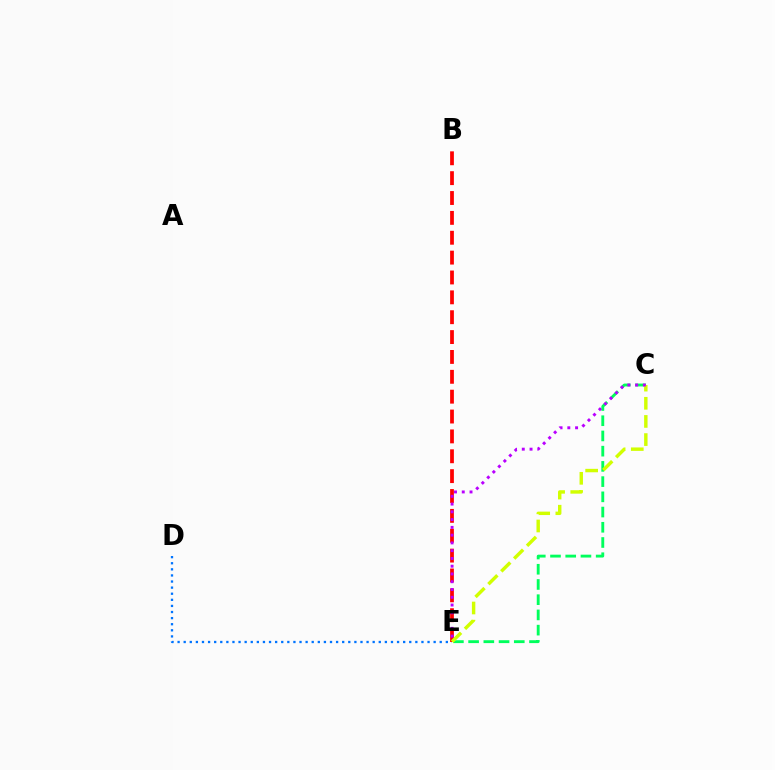{('D', 'E'): [{'color': '#0074ff', 'line_style': 'dotted', 'thickness': 1.66}], ('B', 'E'): [{'color': '#ff0000', 'line_style': 'dashed', 'thickness': 2.7}], ('C', 'E'): [{'color': '#00ff5c', 'line_style': 'dashed', 'thickness': 2.07}, {'color': '#d1ff00', 'line_style': 'dashed', 'thickness': 2.47}, {'color': '#b900ff', 'line_style': 'dotted', 'thickness': 2.11}]}